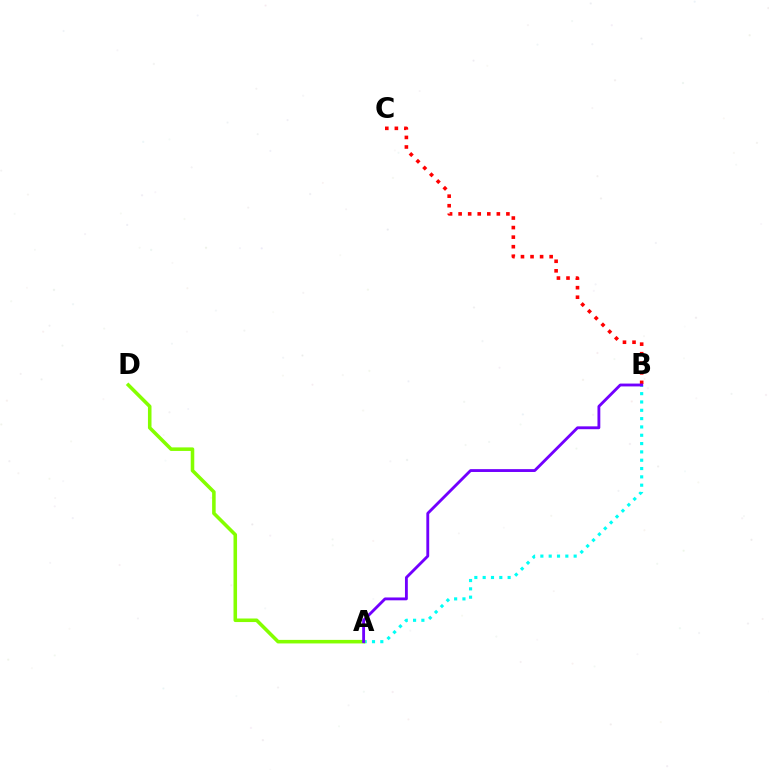{('A', 'B'): [{'color': '#00fff6', 'line_style': 'dotted', 'thickness': 2.26}, {'color': '#7200ff', 'line_style': 'solid', 'thickness': 2.05}], ('A', 'D'): [{'color': '#84ff00', 'line_style': 'solid', 'thickness': 2.56}], ('B', 'C'): [{'color': '#ff0000', 'line_style': 'dotted', 'thickness': 2.6}]}